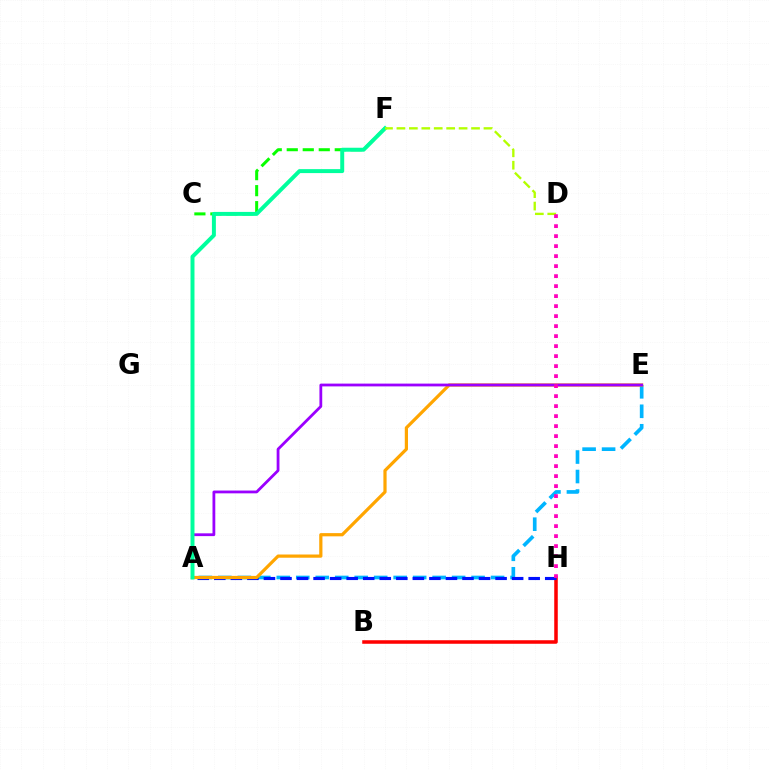{('C', 'F'): [{'color': '#08ff00', 'line_style': 'dashed', 'thickness': 2.17}], ('B', 'H'): [{'color': '#ff0000', 'line_style': 'solid', 'thickness': 2.54}], ('A', 'E'): [{'color': '#00b5ff', 'line_style': 'dashed', 'thickness': 2.65}, {'color': '#ffa500', 'line_style': 'solid', 'thickness': 2.31}, {'color': '#9b00ff', 'line_style': 'solid', 'thickness': 2.01}], ('A', 'H'): [{'color': '#0010ff', 'line_style': 'dashed', 'thickness': 2.25}], ('A', 'F'): [{'color': '#00ff9d', 'line_style': 'solid', 'thickness': 2.85}], ('D', 'F'): [{'color': '#b3ff00', 'line_style': 'dashed', 'thickness': 1.69}], ('D', 'H'): [{'color': '#ff00bd', 'line_style': 'dotted', 'thickness': 2.72}]}